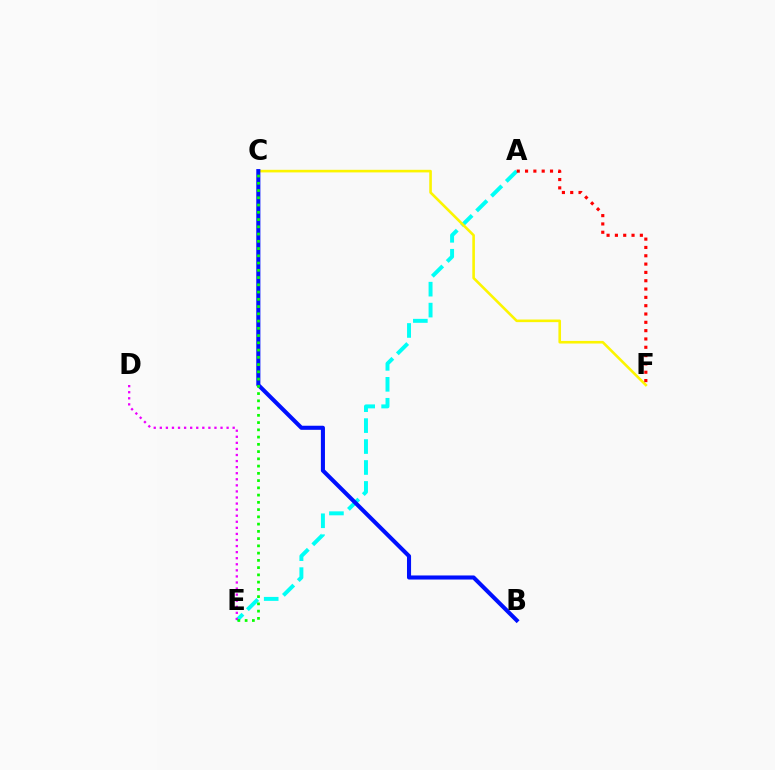{('A', 'E'): [{'color': '#00fff6', 'line_style': 'dashed', 'thickness': 2.84}], ('C', 'F'): [{'color': '#fcf500', 'line_style': 'solid', 'thickness': 1.88}], ('D', 'E'): [{'color': '#ee00ff', 'line_style': 'dotted', 'thickness': 1.65}], ('B', 'C'): [{'color': '#0010ff', 'line_style': 'solid', 'thickness': 2.94}], ('C', 'E'): [{'color': '#08ff00', 'line_style': 'dotted', 'thickness': 1.97}], ('A', 'F'): [{'color': '#ff0000', 'line_style': 'dotted', 'thickness': 2.26}]}